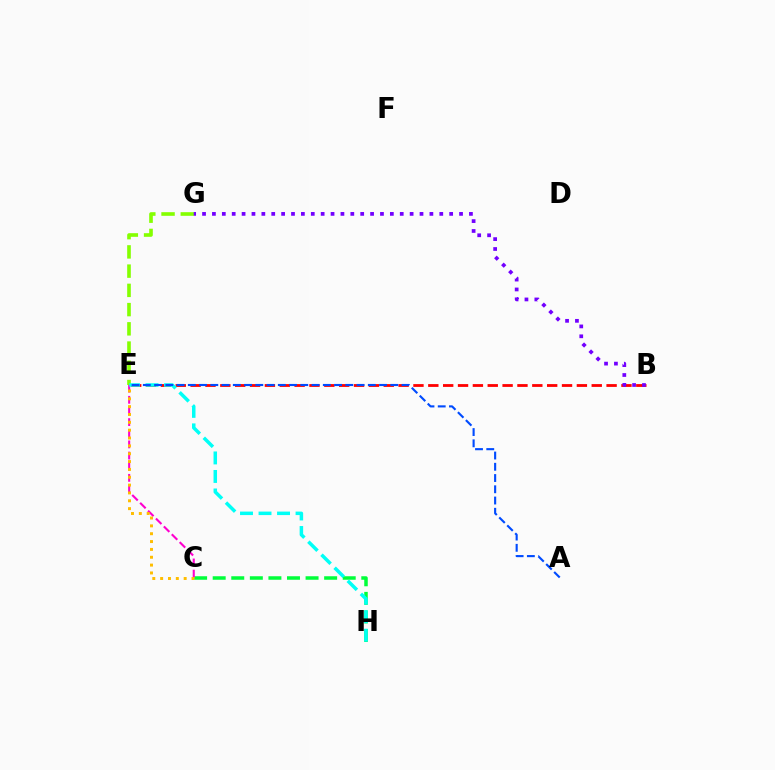{('C', 'H'): [{'color': '#00ff39', 'line_style': 'dashed', 'thickness': 2.52}], ('E', 'G'): [{'color': '#84ff00', 'line_style': 'dashed', 'thickness': 2.61}], ('C', 'E'): [{'color': '#ff00cf', 'line_style': 'dashed', 'thickness': 1.51}, {'color': '#ffbd00', 'line_style': 'dotted', 'thickness': 2.13}], ('B', 'E'): [{'color': '#ff0000', 'line_style': 'dashed', 'thickness': 2.02}], ('E', 'H'): [{'color': '#00fff6', 'line_style': 'dashed', 'thickness': 2.51}], ('A', 'E'): [{'color': '#004bff', 'line_style': 'dashed', 'thickness': 1.53}], ('B', 'G'): [{'color': '#7200ff', 'line_style': 'dotted', 'thickness': 2.69}]}